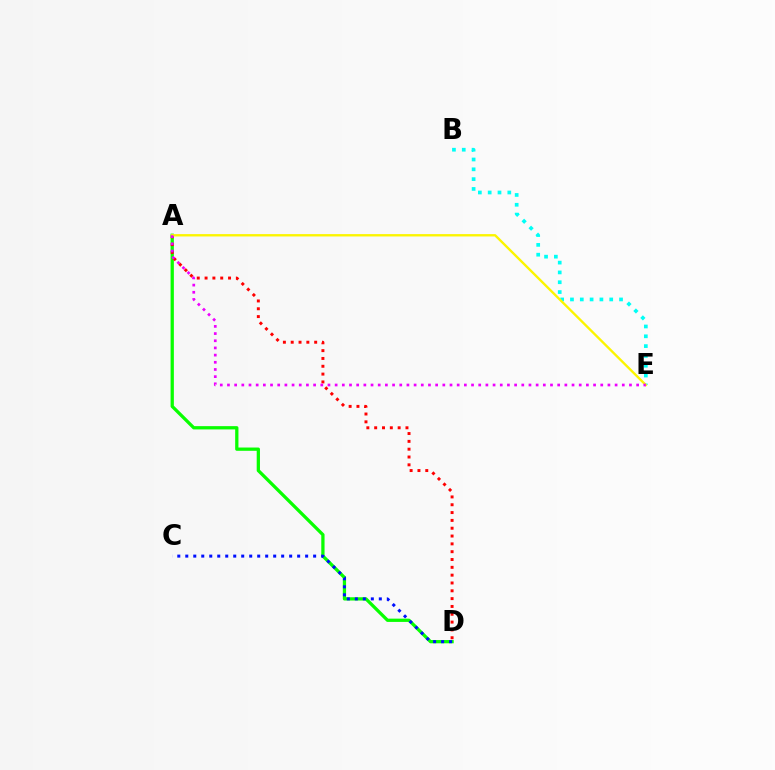{('A', 'D'): [{'color': '#08ff00', 'line_style': 'solid', 'thickness': 2.35}, {'color': '#ff0000', 'line_style': 'dotted', 'thickness': 2.13}], ('C', 'D'): [{'color': '#0010ff', 'line_style': 'dotted', 'thickness': 2.17}], ('B', 'E'): [{'color': '#00fff6', 'line_style': 'dotted', 'thickness': 2.67}], ('A', 'E'): [{'color': '#fcf500', 'line_style': 'solid', 'thickness': 1.7}, {'color': '#ee00ff', 'line_style': 'dotted', 'thickness': 1.95}]}